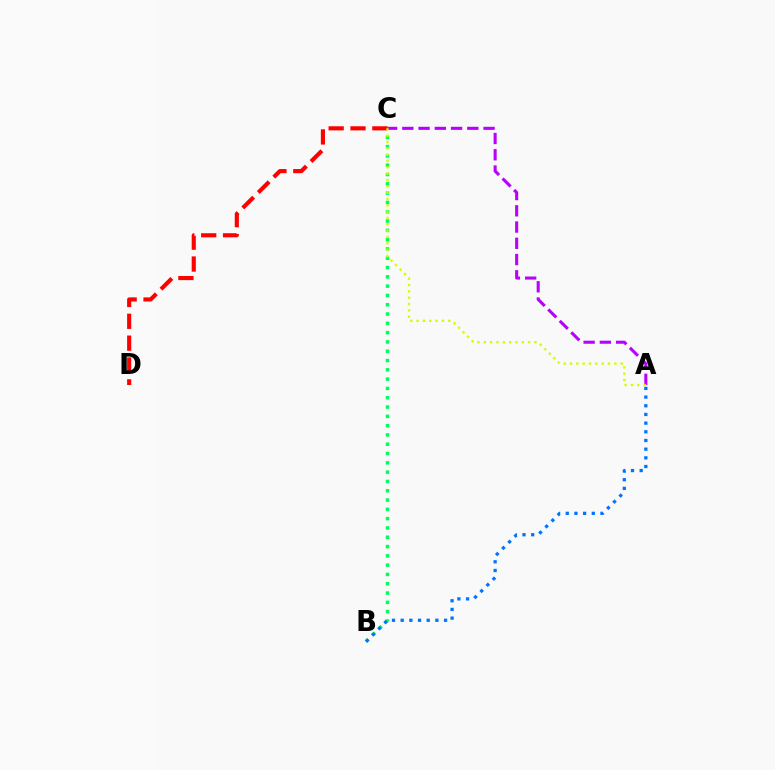{('B', 'C'): [{'color': '#00ff5c', 'line_style': 'dotted', 'thickness': 2.53}], ('A', 'C'): [{'color': '#b900ff', 'line_style': 'dashed', 'thickness': 2.21}, {'color': '#d1ff00', 'line_style': 'dotted', 'thickness': 1.72}], ('C', 'D'): [{'color': '#ff0000', 'line_style': 'dashed', 'thickness': 2.97}], ('A', 'B'): [{'color': '#0074ff', 'line_style': 'dotted', 'thickness': 2.36}]}